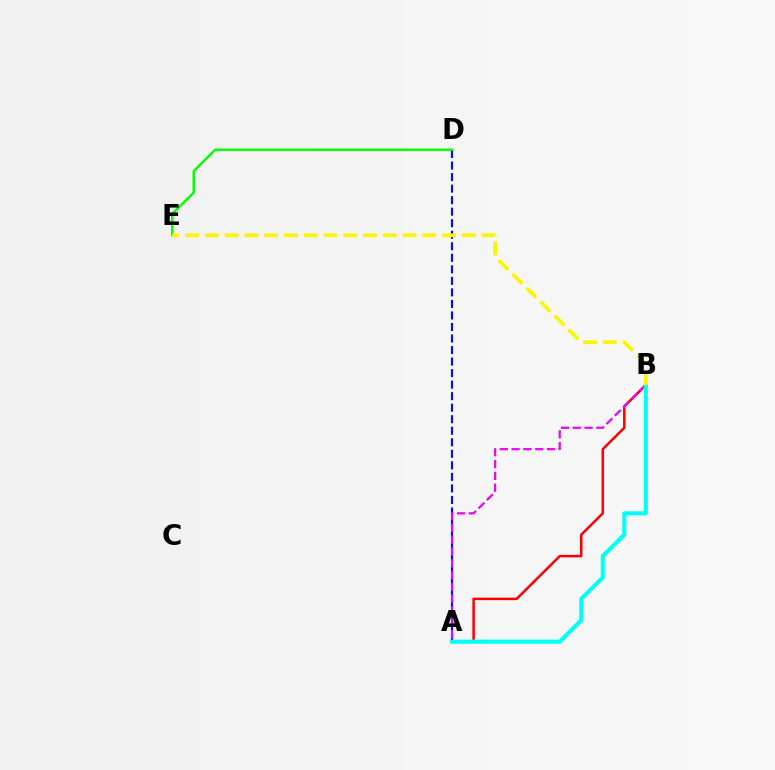{('A', 'D'): [{'color': '#0010ff', 'line_style': 'dashed', 'thickness': 1.57}], ('A', 'B'): [{'color': '#ff0000', 'line_style': 'solid', 'thickness': 1.81}, {'color': '#ee00ff', 'line_style': 'dashed', 'thickness': 1.6}, {'color': '#00fff6', 'line_style': 'solid', 'thickness': 2.93}], ('D', 'E'): [{'color': '#08ff00', 'line_style': 'solid', 'thickness': 1.76}], ('B', 'E'): [{'color': '#fcf500', 'line_style': 'dashed', 'thickness': 2.69}]}